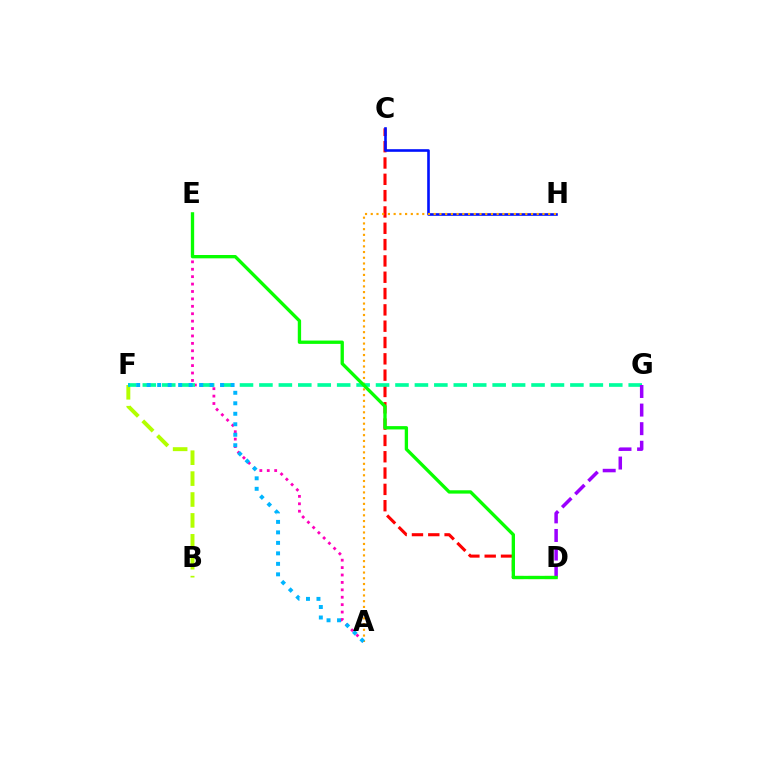{('A', 'E'): [{'color': '#ff00bd', 'line_style': 'dotted', 'thickness': 2.01}], ('B', 'F'): [{'color': '#b3ff00', 'line_style': 'dashed', 'thickness': 2.84}], ('C', 'D'): [{'color': '#ff0000', 'line_style': 'dashed', 'thickness': 2.22}], ('C', 'H'): [{'color': '#0010ff', 'line_style': 'solid', 'thickness': 1.88}], ('A', 'H'): [{'color': '#ffa500', 'line_style': 'dotted', 'thickness': 1.56}], ('F', 'G'): [{'color': '#00ff9d', 'line_style': 'dashed', 'thickness': 2.64}], ('D', 'G'): [{'color': '#9b00ff', 'line_style': 'dashed', 'thickness': 2.53}], ('D', 'E'): [{'color': '#08ff00', 'line_style': 'solid', 'thickness': 2.4}], ('A', 'F'): [{'color': '#00b5ff', 'line_style': 'dotted', 'thickness': 2.85}]}